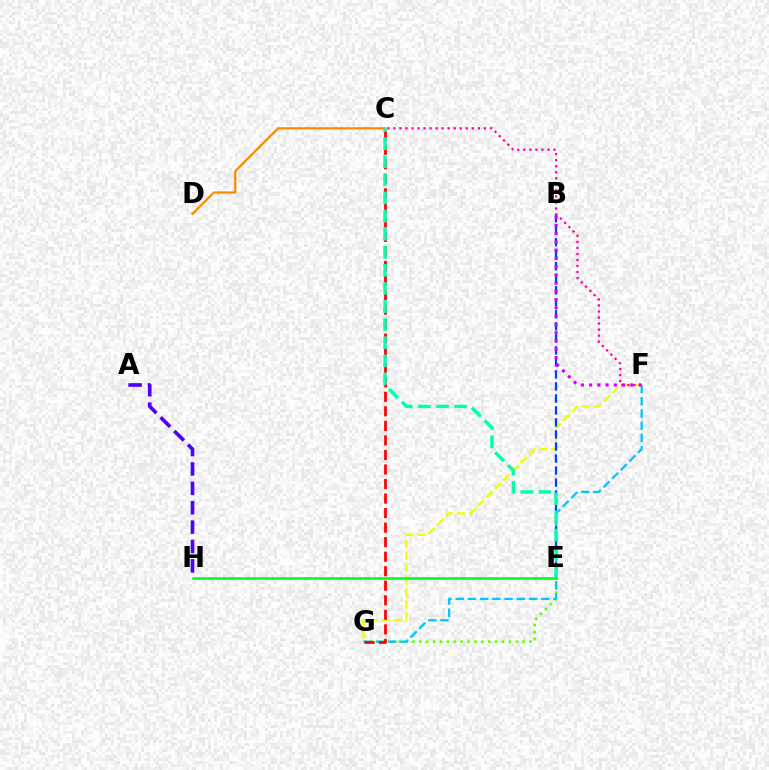{('E', 'G'): [{'color': '#66ff00', 'line_style': 'dotted', 'thickness': 1.87}], ('F', 'G'): [{'color': '#00c7ff', 'line_style': 'dashed', 'thickness': 1.66}, {'color': '#eeff00', 'line_style': 'dashed', 'thickness': 1.64}], ('C', 'G'): [{'color': '#ff0000', 'line_style': 'dashed', 'thickness': 1.97}], ('B', 'E'): [{'color': '#003fff', 'line_style': 'dashed', 'thickness': 1.63}], ('E', 'H'): [{'color': '#00ff27', 'line_style': 'solid', 'thickness': 1.91}], ('A', 'H'): [{'color': '#4f00ff', 'line_style': 'dashed', 'thickness': 2.63}], ('B', 'F'): [{'color': '#d600ff', 'line_style': 'dotted', 'thickness': 2.24}], ('C', 'F'): [{'color': '#ff00a0', 'line_style': 'dotted', 'thickness': 1.64}], ('C', 'D'): [{'color': '#ff8800', 'line_style': 'solid', 'thickness': 1.61}], ('C', 'E'): [{'color': '#00ffaf', 'line_style': 'dashed', 'thickness': 2.46}]}